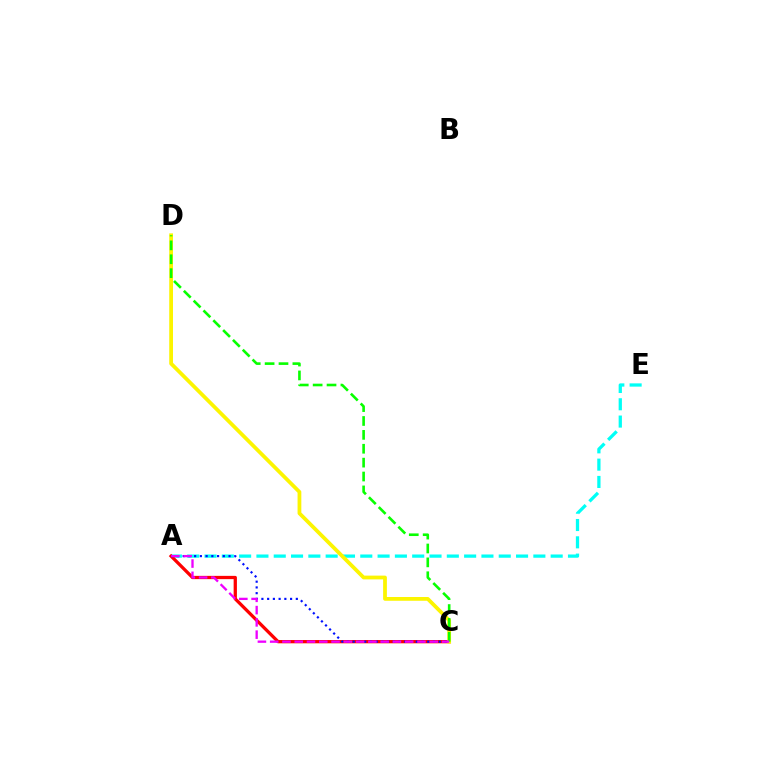{('A', 'E'): [{'color': '#00fff6', 'line_style': 'dashed', 'thickness': 2.35}], ('A', 'C'): [{'color': '#ff0000', 'line_style': 'solid', 'thickness': 2.35}, {'color': '#0010ff', 'line_style': 'dotted', 'thickness': 1.56}, {'color': '#ee00ff', 'line_style': 'dashed', 'thickness': 1.67}], ('C', 'D'): [{'color': '#fcf500', 'line_style': 'solid', 'thickness': 2.71}, {'color': '#08ff00', 'line_style': 'dashed', 'thickness': 1.89}]}